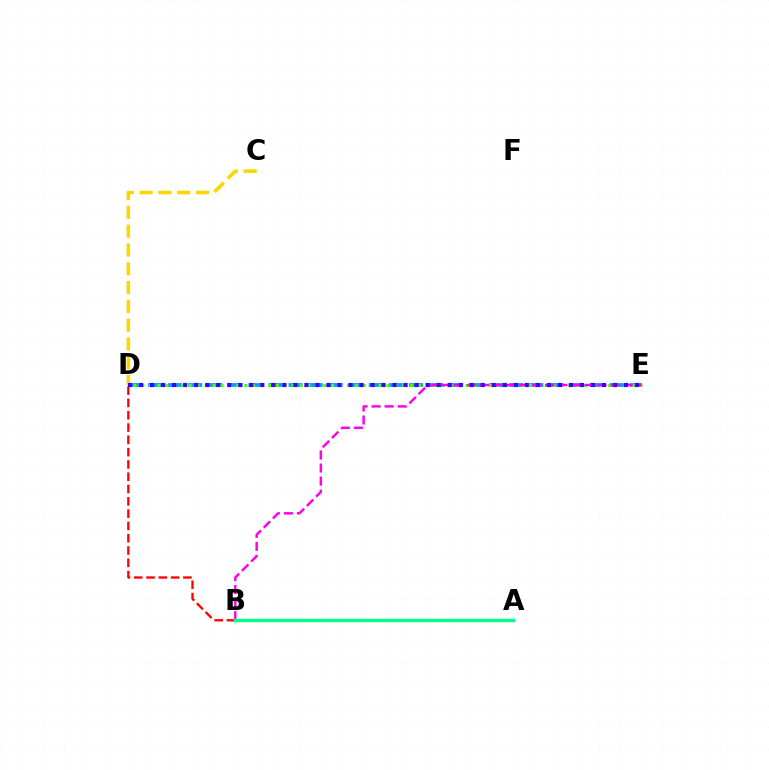{('D', 'E'): [{'color': '#009eff', 'line_style': 'dashed', 'thickness': 2.73}, {'color': '#4fff00', 'line_style': 'dotted', 'thickness': 2.15}, {'color': '#3700ff', 'line_style': 'dotted', 'thickness': 2.99}], ('C', 'D'): [{'color': '#ffd500', 'line_style': 'dashed', 'thickness': 2.56}], ('B', 'D'): [{'color': '#ff0000', 'line_style': 'dashed', 'thickness': 1.67}], ('B', 'E'): [{'color': '#ff00ed', 'line_style': 'dashed', 'thickness': 1.77}], ('A', 'B'): [{'color': '#00ff86', 'line_style': 'solid', 'thickness': 2.45}]}